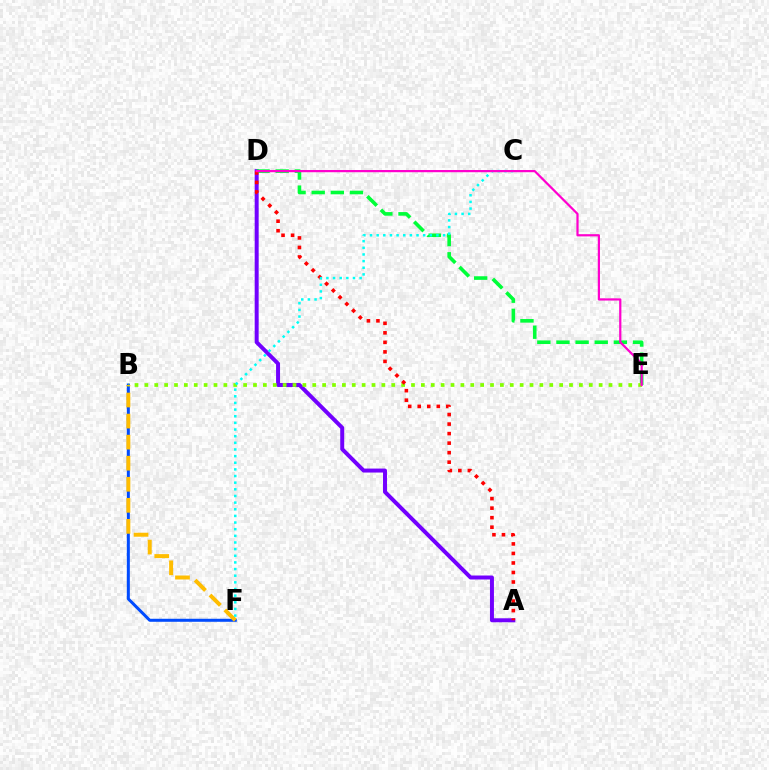{('B', 'F'): [{'color': '#004bff', 'line_style': 'solid', 'thickness': 2.17}, {'color': '#ffbd00', 'line_style': 'dashed', 'thickness': 2.86}], ('A', 'D'): [{'color': '#7200ff', 'line_style': 'solid', 'thickness': 2.86}, {'color': '#ff0000', 'line_style': 'dotted', 'thickness': 2.59}], ('D', 'E'): [{'color': '#00ff39', 'line_style': 'dashed', 'thickness': 2.6}, {'color': '#ff00cf', 'line_style': 'solid', 'thickness': 1.6}], ('B', 'E'): [{'color': '#84ff00', 'line_style': 'dotted', 'thickness': 2.68}], ('C', 'F'): [{'color': '#00fff6', 'line_style': 'dotted', 'thickness': 1.81}]}